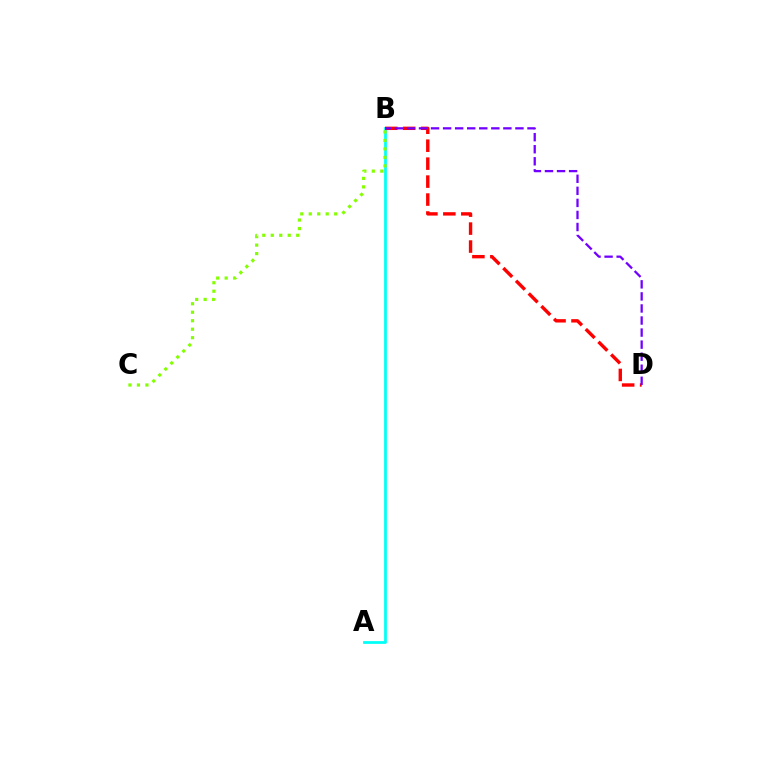{('A', 'B'): [{'color': '#00fff6', 'line_style': 'solid', 'thickness': 1.97}], ('B', 'D'): [{'color': '#ff0000', 'line_style': 'dashed', 'thickness': 2.44}, {'color': '#7200ff', 'line_style': 'dashed', 'thickness': 1.64}], ('B', 'C'): [{'color': '#84ff00', 'line_style': 'dotted', 'thickness': 2.3}]}